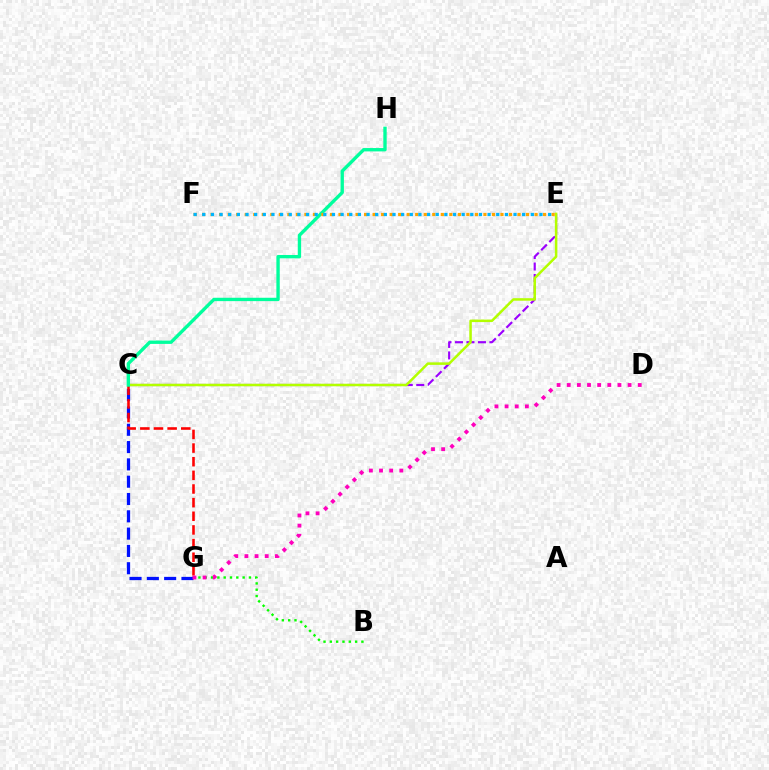{('C', 'E'): [{'color': '#9b00ff', 'line_style': 'dashed', 'thickness': 1.56}, {'color': '#b3ff00', 'line_style': 'solid', 'thickness': 1.82}], ('B', 'G'): [{'color': '#08ff00', 'line_style': 'dotted', 'thickness': 1.72}], ('C', 'G'): [{'color': '#0010ff', 'line_style': 'dashed', 'thickness': 2.35}, {'color': '#ff0000', 'line_style': 'dashed', 'thickness': 1.85}], ('C', 'H'): [{'color': '#00ff9d', 'line_style': 'solid', 'thickness': 2.42}], ('E', 'F'): [{'color': '#ffa500', 'line_style': 'dotted', 'thickness': 2.32}, {'color': '#00b5ff', 'line_style': 'dotted', 'thickness': 2.35}], ('D', 'G'): [{'color': '#ff00bd', 'line_style': 'dotted', 'thickness': 2.76}]}